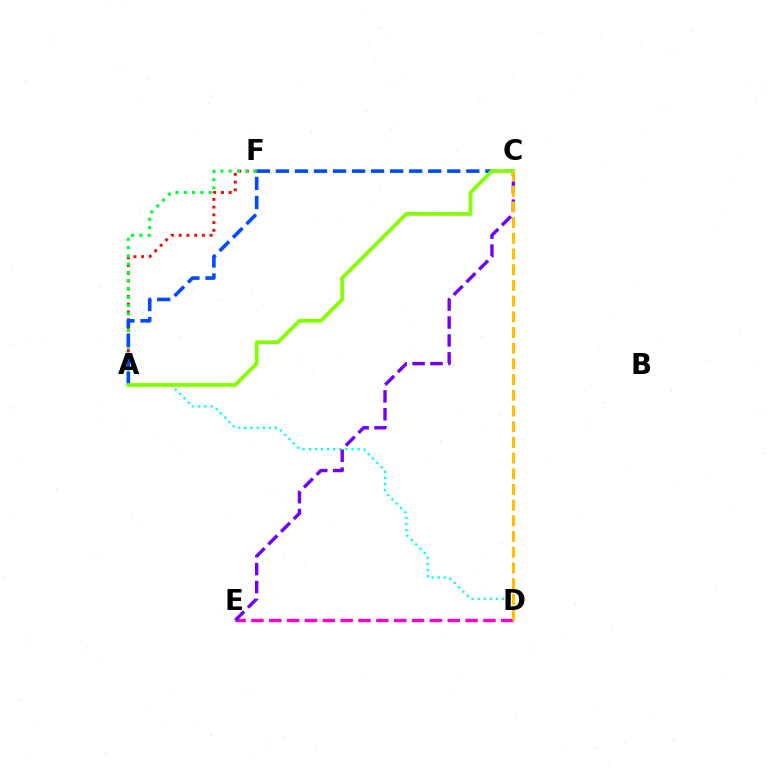{('A', 'F'): [{'color': '#ff0000', 'line_style': 'dotted', 'thickness': 2.1}, {'color': '#00ff39', 'line_style': 'dotted', 'thickness': 2.25}], ('A', 'D'): [{'color': '#00fff6', 'line_style': 'dotted', 'thickness': 1.66}], ('D', 'E'): [{'color': '#ff00cf', 'line_style': 'dashed', 'thickness': 2.42}], ('C', 'E'): [{'color': '#7200ff', 'line_style': 'dashed', 'thickness': 2.44}], ('A', 'C'): [{'color': '#004bff', 'line_style': 'dashed', 'thickness': 2.59}, {'color': '#84ff00', 'line_style': 'solid', 'thickness': 2.72}], ('C', 'D'): [{'color': '#ffbd00', 'line_style': 'dashed', 'thickness': 2.13}]}